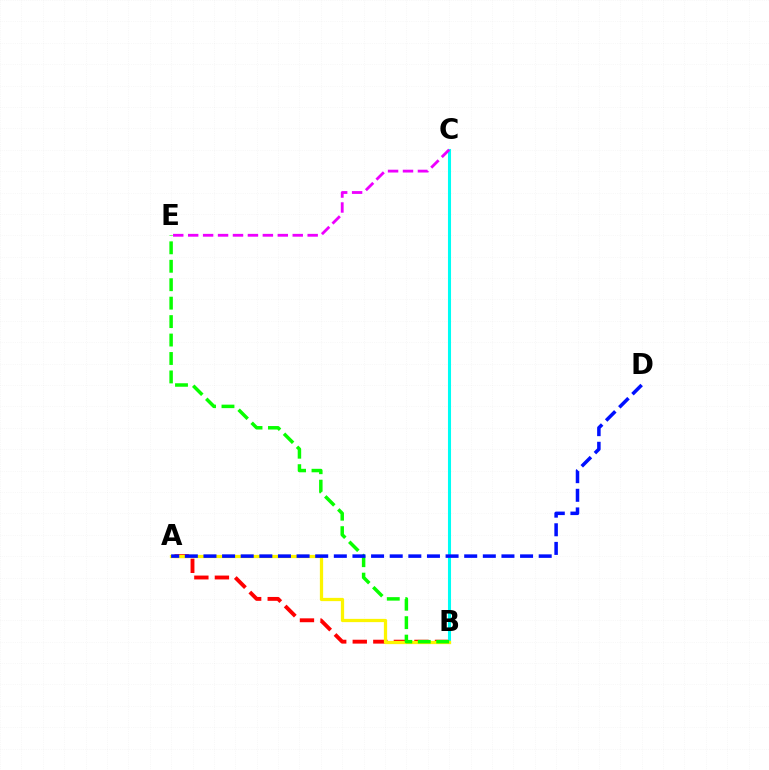{('A', 'B'): [{'color': '#ff0000', 'line_style': 'dashed', 'thickness': 2.79}, {'color': '#fcf500', 'line_style': 'solid', 'thickness': 2.34}], ('B', 'C'): [{'color': '#00fff6', 'line_style': 'solid', 'thickness': 2.2}], ('C', 'E'): [{'color': '#ee00ff', 'line_style': 'dashed', 'thickness': 2.03}], ('B', 'E'): [{'color': '#08ff00', 'line_style': 'dashed', 'thickness': 2.51}], ('A', 'D'): [{'color': '#0010ff', 'line_style': 'dashed', 'thickness': 2.53}]}